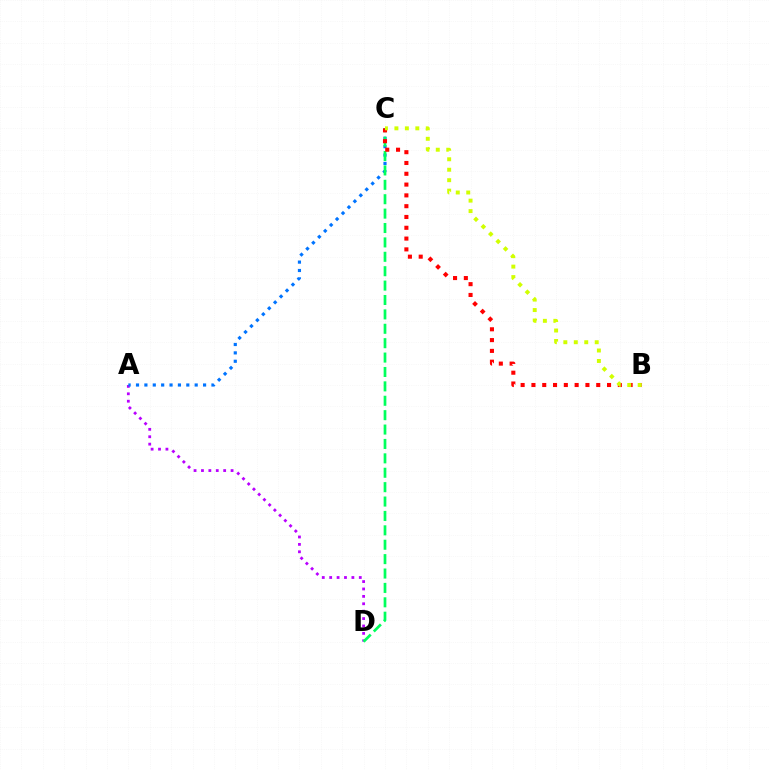{('A', 'D'): [{'color': '#b900ff', 'line_style': 'dotted', 'thickness': 2.01}], ('A', 'C'): [{'color': '#0074ff', 'line_style': 'dotted', 'thickness': 2.28}], ('C', 'D'): [{'color': '#00ff5c', 'line_style': 'dashed', 'thickness': 1.96}], ('B', 'C'): [{'color': '#ff0000', 'line_style': 'dotted', 'thickness': 2.93}, {'color': '#d1ff00', 'line_style': 'dotted', 'thickness': 2.84}]}